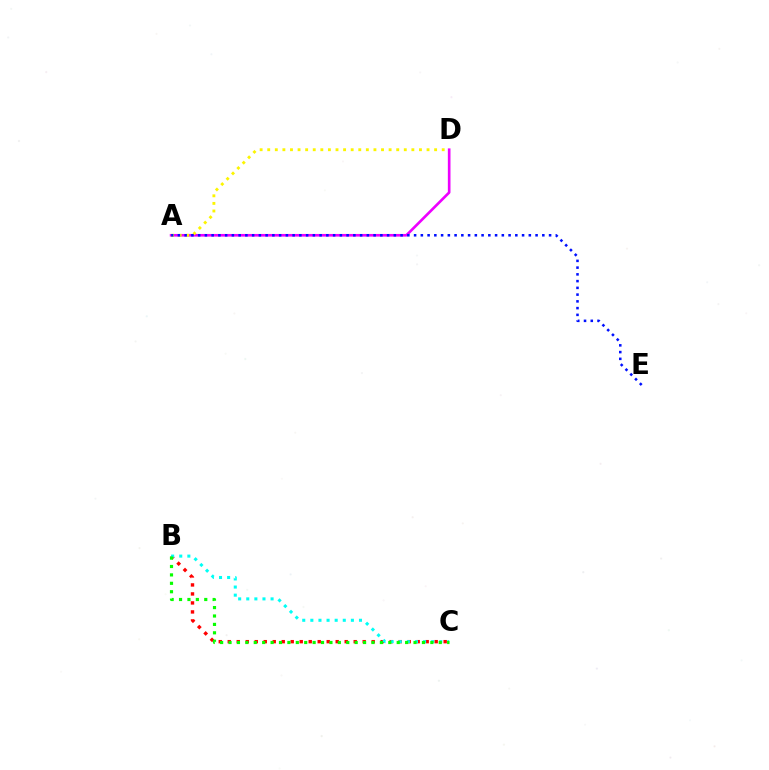{('A', 'D'): [{'color': '#ee00ff', 'line_style': 'solid', 'thickness': 1.91}, {'color': '#fcf500', 'line_style': 'dotted', 'thickness': 2.06}], ('B', 'C'): [{'color': '#ff0000', 'line_style': 'dotted', 'thickness': 2.44}, {'color': '#00fff6', 'line_style': 'dotted', 'thickness': 2.2}, {'color': '#08ff00', 'line_style': 'dotted', 'thickness': 2.28}], ('A', 'E'): [{'color': '#0010ff', 'line_style': 'dotted', 'thickness': 1.83}]}